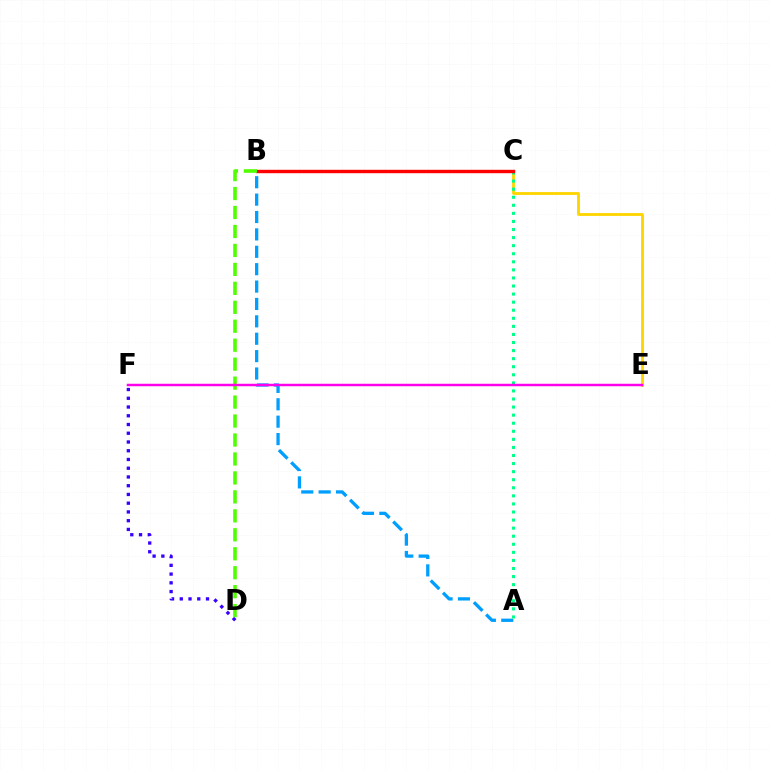{('D', 'F'): [{'color': '#3700ff', 'line_style': 'dotted', 'thickness': 2.38}], ('C', 'E'): [{'color': '#ffd500', 'line_style': 'solid', 'thickness': 2.04}], ('A', 'B'): [{'color': '#009eff', 'line_style': 'dashed', 'thickness': 2.36}], ('A', 'C'): [{'color': '#00ff86', 'line_style': 'dotted', 'thickness': 2.19}], ('B', 'C'): [{'color': '#ff0000', 'line_style': 'solid', 'thickness': 2.46}], ('B', 'D'): [{'color': '#4fff00', 'line_style': 'dashed', 'thickness': 2.58}], ('E', 'F'): [{'color': '#ff00ed', 'line_style': 'solid', 'thickness': 1.78}]}